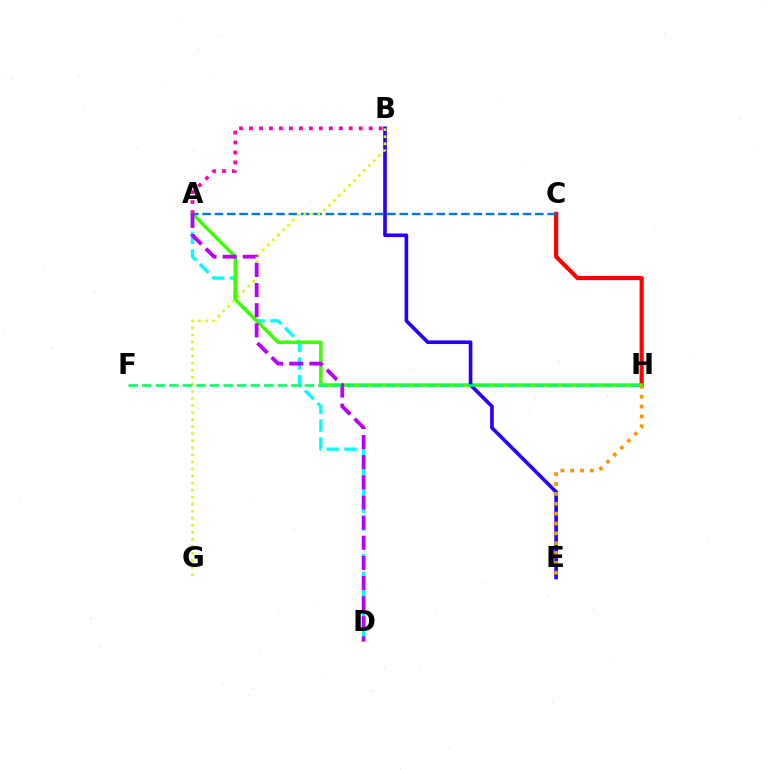{('A', 'D'): [{'color': '#00fff6', 'line_style': 'dashed', 'thickness': 2.41}, {'color': '#b900ff', 'line_style': 'dashed', 'thickness': 2.73}], ('C', 'H'): [{'color': '#ff0000', 'line_style': 'solid', 'thickness': 2.99}], ('A', 'H'): [{'color': '#3dff00', 'line_style': 'solid', 'thickness': 2.52}], ('B', 'E'): [{'color': '#2500ff', 'line_style': 'solid', 'thickness': 2.62}], ('A', 'C'): [{'color': '#0074ff', 'line_style': 'dashed', 'thickness': 1.67}], ('B', 'G'): [{'color': '#d1ff00', 'line_style': 'dotted', 'thickness': 1.92}], ('E', 'H'): [{'color': '#ff9400', 'line_style': 'dotted', 'thickness': 2.68}], ('F', 'H'): [{'color': '#00ff5c', 'line_style': 'dashed', 'thickness': 1.84}], ('A', 'B'): [{'color': '#ff00ac', 'line_style': 'dotted', 'thickness': 2.71}]}